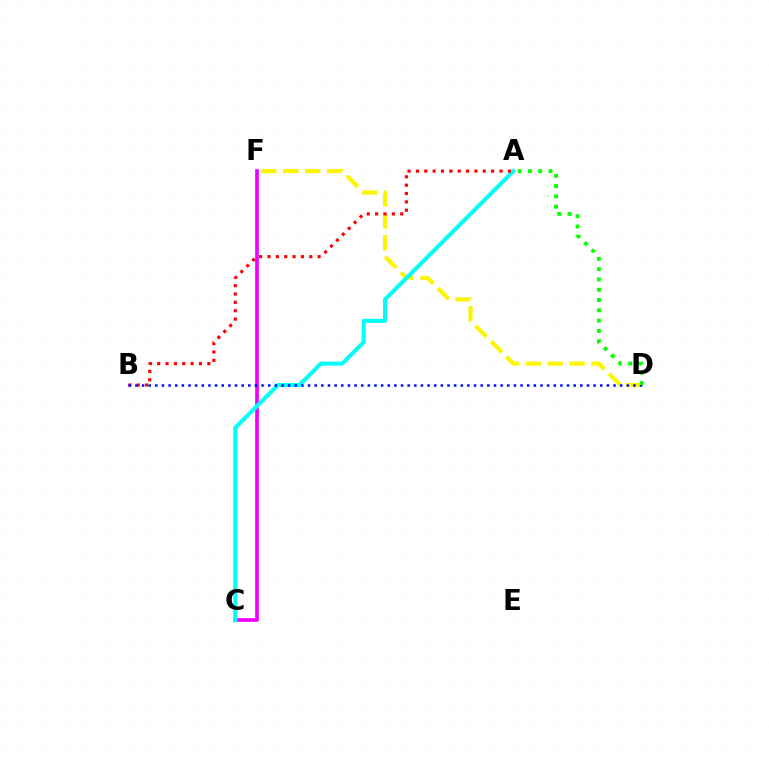{('C', 'F'): [{'color': '#ee00ff', 'line_style': 'solid', 'thickness': 2.64}], ('D', 'F'): [{'color': '#fcf500', 'line_style': 'dashed', 'thickness': 2.98}], ('A', 'C'): [{'color': '#00fff6', 'line_style': 'solid', 'thickness': 2.92}], ('A', 'B'): [{'color': '#ff0000', 'line_style': 'dotted', 'thickness': 2.27}], ('B', 'D'): [{'color': '#0010ff', 'line_style': 'dotted', 'thickness': 1.8}], ('A', 'D'): [{'color': '#08ff00', 'line_style': 'dotted', 'thickness': 2.8}]}